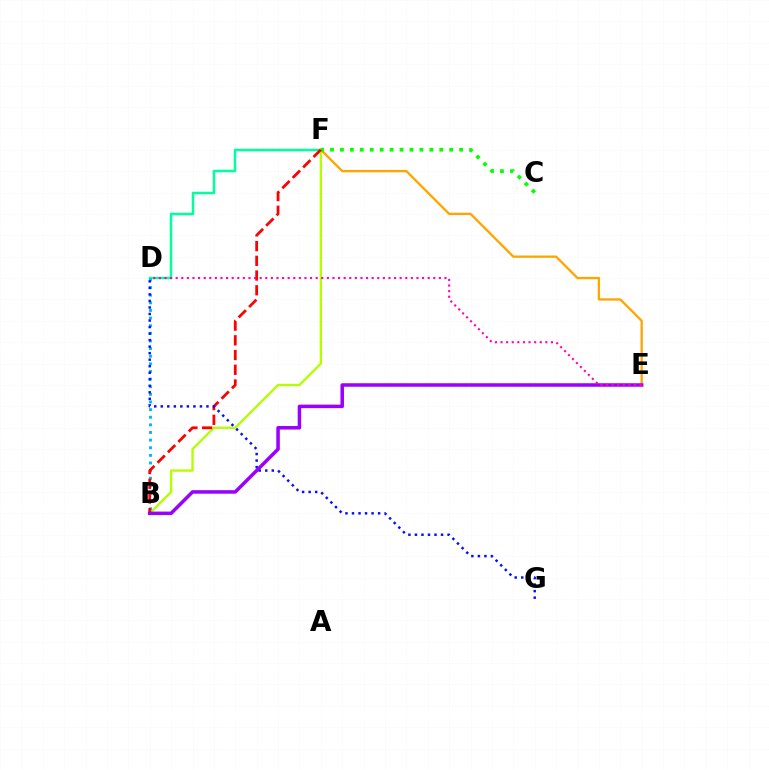{('E', 'F'): [{'color': '#ffa500', 'line_style': 'solid', 'thickness': 1.67}], ('D', 'F'): [{'color': '#00ff9d', 'line_style': 'solid', 'thickness': 1.79}], ('B', 'F'): [{'color': '#b3ff00', 'line_style': 'solid', 'thickness': 1.68}, {'color': '#ff0000', 'line_style': 'dashed', 'thickness': 2.0}], ('B', 'D'): [{'color': '#00b5ff', 'line_style': 'dotted', 'thickness': 2.07}], ('C', 'F'): [{'color': '#08ff00', 'line_style': 'dotted', 'thickness': 2.7}], ('D', 'G'): [{'color': '#0010ff', 'line_style': 'dotted', 'thickness': 1.77}], ('B', 'E'): [{'color': '#9b00ff', 'line_style': 'solid', 'thickness': 2.53}], ('D', 'E'): [{'color': '#ff00bd', 'line_style': 'dotted', 'thickness': 1.52}]}